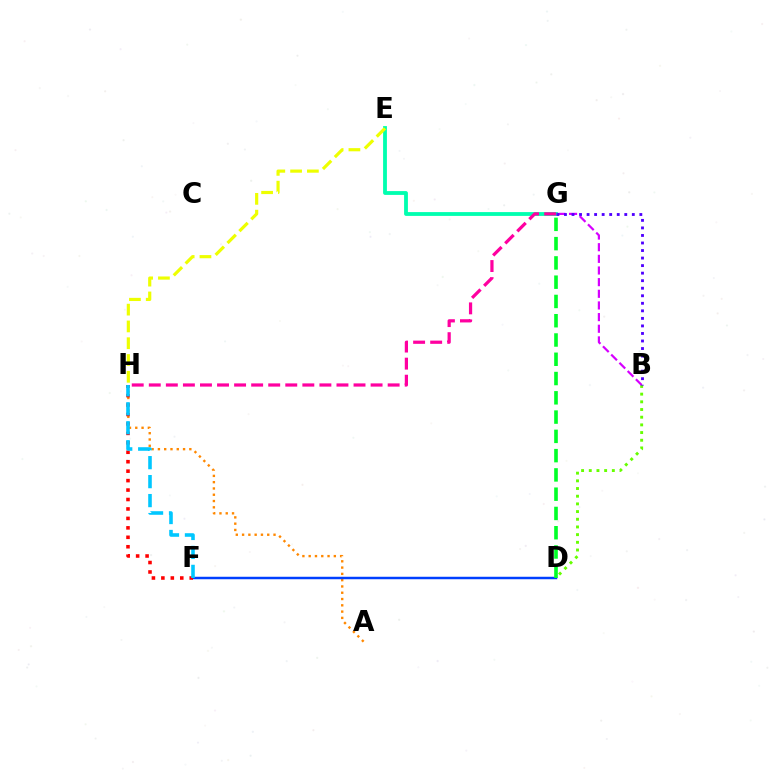{('E', 'G'): [{'color': '#00ffaf', 'line_style': 'solid', 'thickness': 2.74}], ('A', 'H'): [{'color': '#ff8800', 'line_style': 'dotted', 'thickness': 1.71}], ('D', 'F'): [{'color': '#003fff', 'line_style': 'solid', 'thickness': 1.78}], ('B', 'D'): [{'color': '#66ff00', 'line_style': 'dotted', 'thickness': 2.09}], ('E', 'H'): [{'color': '#eeff00', 'line_style': 'dashed', 'thickness': 2.28}], ('B', 'G'): [{'color': '#d600ff', 'line_style': 'dashed', 'thickness': 1.58}, {'color': '#4f00ff', 'line_style': 'dotted', 'thickness': 2.05}], ('G', 'H'): [{'color': '#ff00a0', 'line_style': 'dashed', 'thickness': 2.32}], ('F', 'H'): [{'color': '#ff0000', 'line_style': 'dotted', 'thickness': 2.57}, {'color': '#00c7ff', 'line_style': 'dashed', 'thickness': 2.58}], ('D', 'G'): [{'color': '#00ff27', 'line_style': 'dashed', 'thickness': 2.62}]}